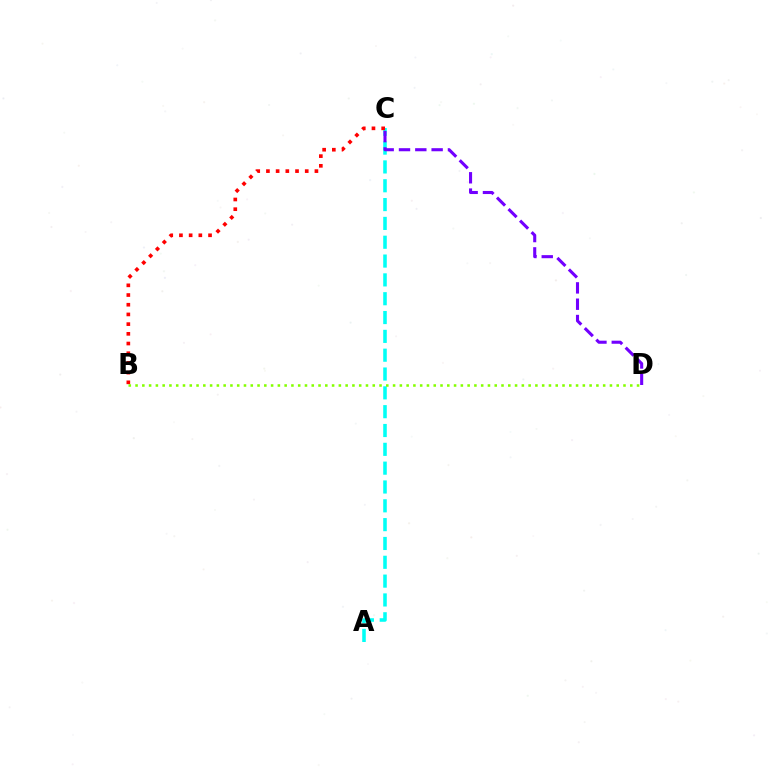{('A', 'C'): [{'color': '#00fff6', 'line_style': 'dashed', 'thickness': 2.56}], ('B', 'C'): [{'color': '#ff0000', 'line_style': 'dotted', 'thickness': 2.64}], ('B', 'D'): [{'color': '#84ff00', 'line_style': 'dotted', 'thickness': 1.84}], ('C', 'D'): [{'color': '#7200ff', 'line_style': 'dashed', 'thickness': 2.22}]}